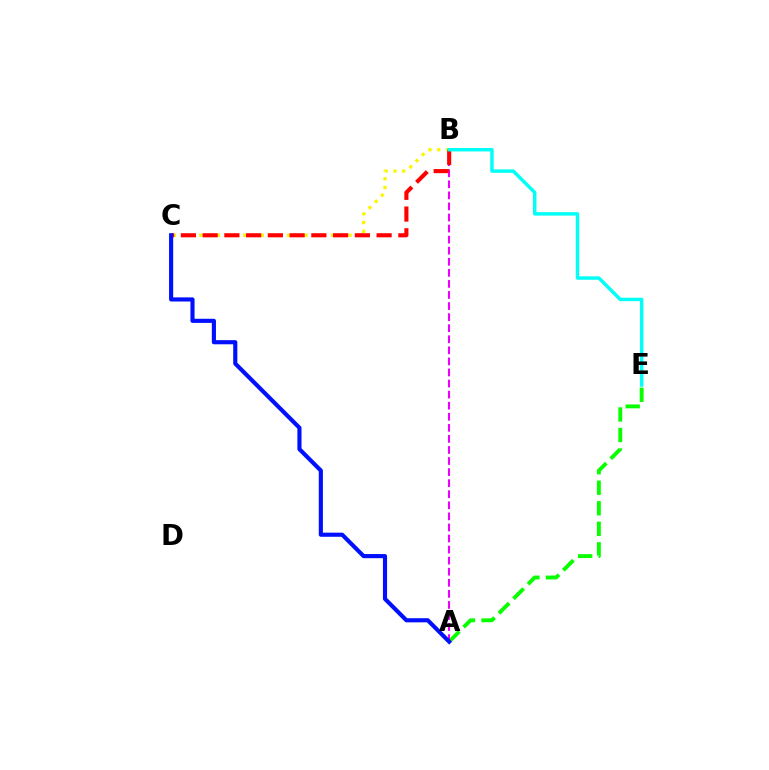{('B', 'C'): [{'color': '#fcf500', 'line_style': 'dotted', 'thickness': 2.38}, {'color': '#ff0000', 'line_style': 'dashed', 'thickness': 2.95}], ('A', 'E'): [{'color': '#08ff00', 'line_style': 'dashed', 'thickness': 2.79}], ('A', 'B'): [{'color': '#ee00ff', 'line_style': 'dashed', 'thickness': 1.5}], ('B', 'E'): [{'color': '#00fff6', 'line_style': 'solid', 'thickness': 2.48}], ('A', 'C'): [{'color': '#0010ff', 'line_style': 'solid', 'thickness': 2.97}]}